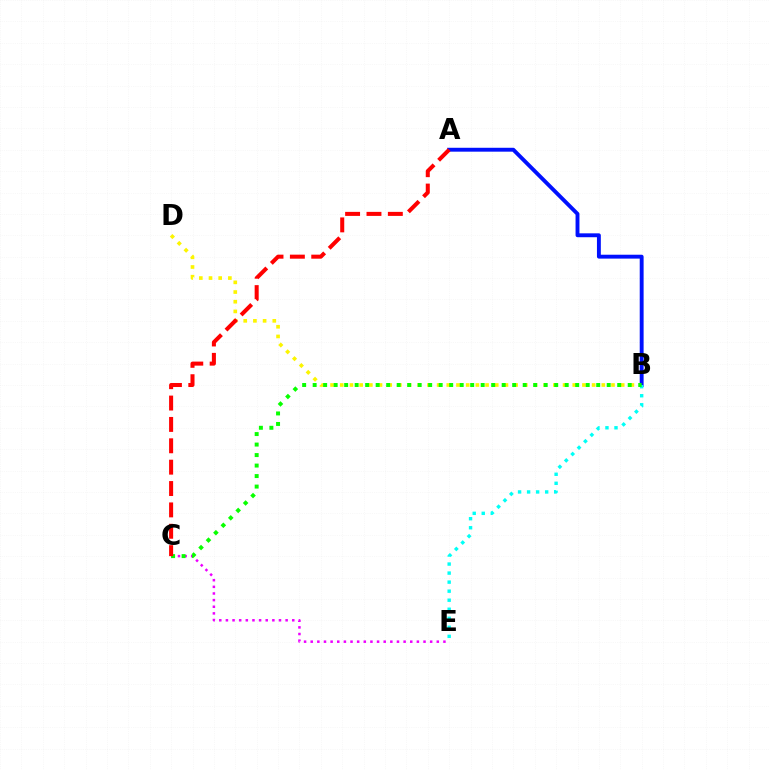{('B', 'D'): [{'color': '#fcf500', 'line_style': 'dotted', 'thickness': 2.63}], ('C', 'E'): [{'color': '#ee00ff', 'line_style': 'dotted', 'thickness': 1.8}], ('A', 'B'): [{'color': '#0010ff', 'line_style': 'solid', 'thickness': 2.8}], ('B', 'E'): [{'color': '#00fff6', 'line_style': 'dotted', 'thickness': 2.45}], ('B', 'C'): [{'color': '#08ff00', 'line_style': 'dotted', 'thickness': 2.85}], ('A', 'C'): [{'color': '#ff0000', 'line_style': 'dashed', 'thickness': 2.9}]}